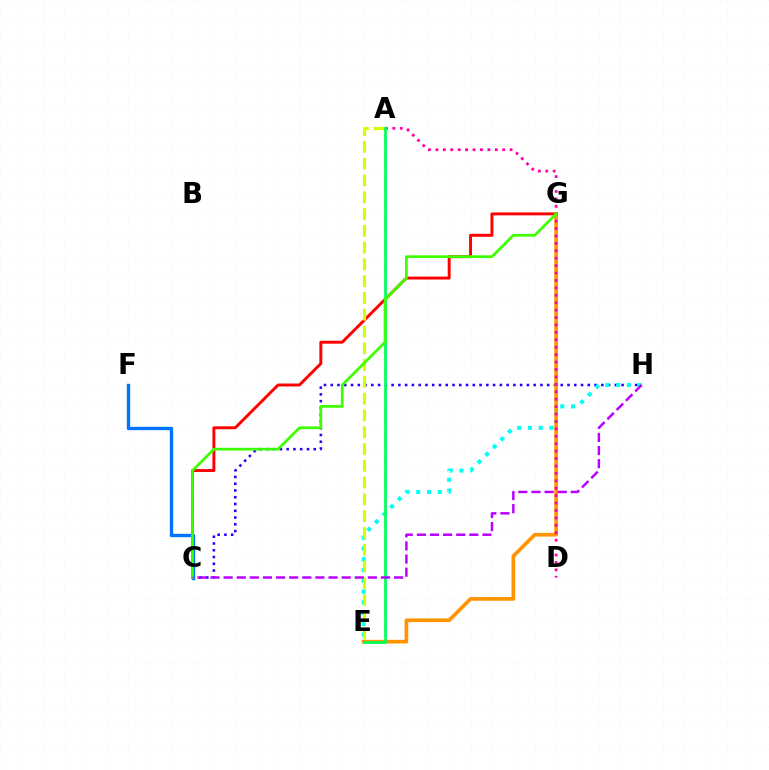{('C', 'H'): [{'color': '#2500ff', 'line_style': 'dotted', 'thickness': 1.84}, {'color': '#b900ff', 'line_style': 'dashed', 'thickness': 1.78}], ('C', 'G'): [{'color': '#ff0000', 'line_style': 'solid', 'thickness': 2.11}, {'color': '#3dff00', 'line_style': 'solid', 'thickness': 1.97}], ('C', 'F'): [{'color': '#0074ff', 'line_style': 'solid', 'thickness': 2.42}], ('E', 'H'): [{'color': '#00fff6', 'line_style': 'dotted', 'thickness': 2.93}], ('E', 'G'): [{'color': '#ff9400', 'line_style': 'solid', 'thickness': 2.65}], ('A', 'D'): [{'color': '#ff00ac', 'line_style': 'dotted', 'thickness': 2.02}], ('A', 'E'): [{'color': '#d1ff00', 'line_style': 'dashed', 'thickness': 2.28}, {'color': '#00ff5c', 'line_style': 'solid', 'thickness': 1.97}]}